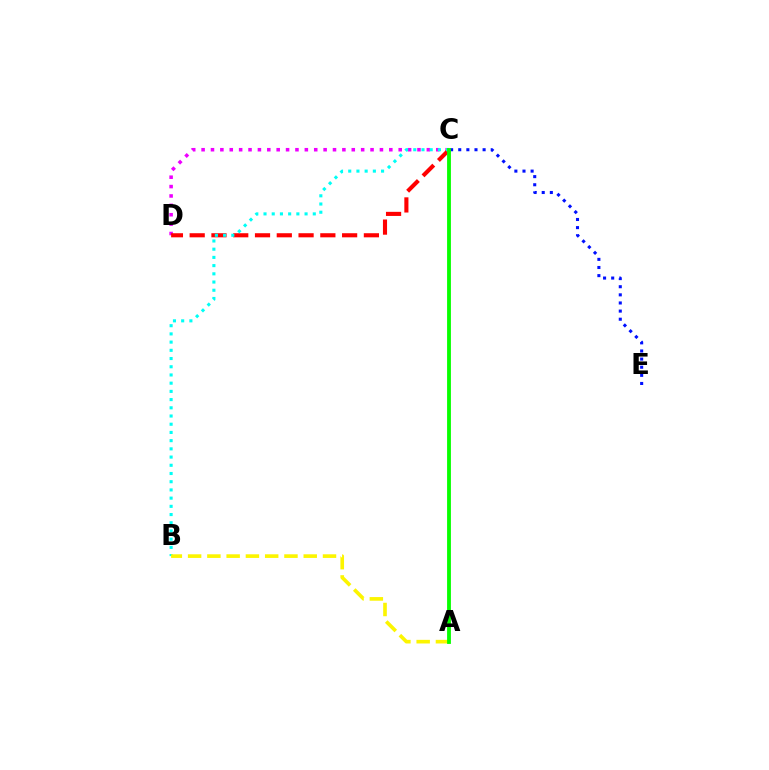{('C', 'D'): [{'color': '#ee00ff', 'line_style': 'dotted', 'thickness': 2.55}, {'color': '#ff0000', 'line_style': 'dashed', 'thickness': 2.96}], ('C', 'E'): [{'color': '#0010ff', 'line_style': 'dotted', 'thickness': 2.21}], ('B', 'C'): [{'color': '#00fff6', 'line_style': 'dotted', 'thickness': 2.23}], ('A', 'B'): [{'color': '#fcf500', 'line_style': 'dashed', 'thickness': 2.62}], ('A', 'C'): [{'color': '#08ff00', 'line_style': 'solid', 'thickness': 2.75}]}